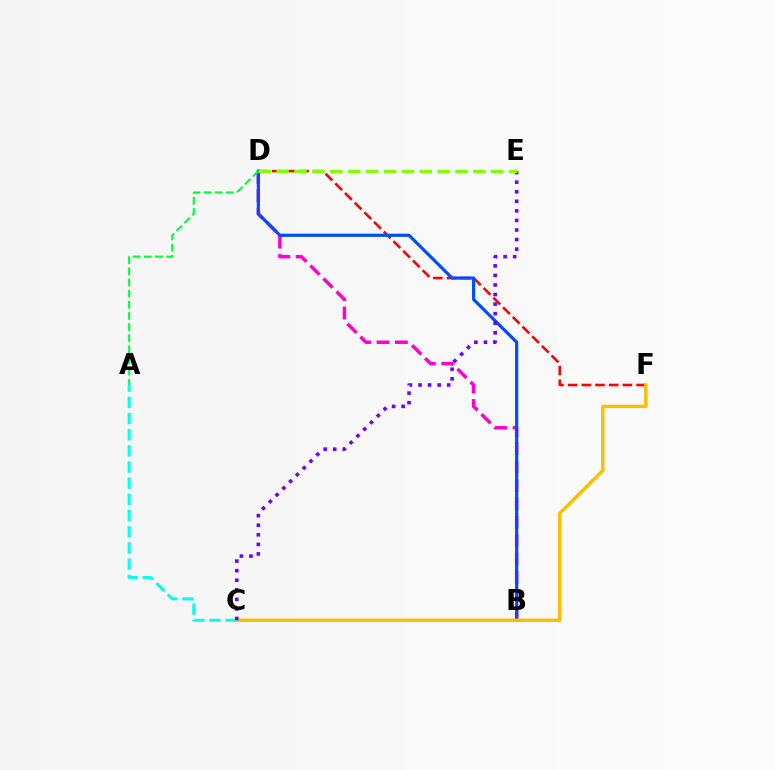{('B', 'D'): [{'color': '#ff00cf', 'line_style': 'dashed', 'thickness': 2.5}, {'color': '#004bff', 'line_style': 'solid', 'thickness': 2.27}], ('D', 'F'): [{'color': '#ff0000', 'line_style': 'dashed', 'thickness': 1.86}], ('A', 'C'): [{'color': '#00fff6', 'line_style': 'dashed', 'thickness': 2.2}], ('C', 'F'): [{'color': '#ffbd00', 'line_style': 'solid', 'thickness': 2.44}], ('C', 'E'): [{'color': '#7200ff', 'line_style': 'dotted', 'thickness': 2.6}], ('A', 'D'): [{'color': '#00ff39', 'line_style': 'dashed', 'thickness': 1.51}], ('D', 'E'): [{'color': '#84ff00', 'line_style': 'dashed', 'thickness': 2.43}]}